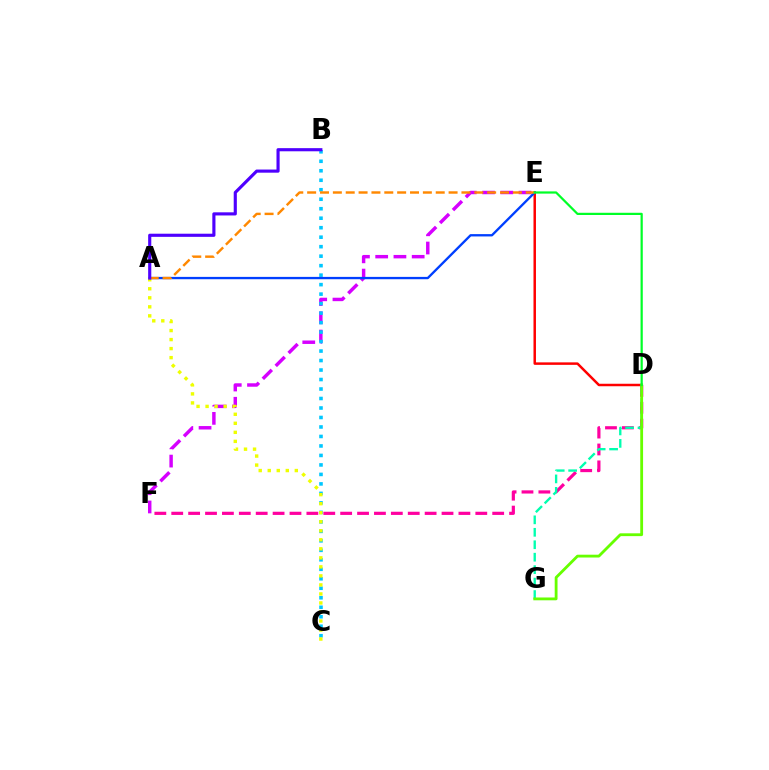{('D', 'F'): [{'color': '#ff00a0', 'line_style': 'dashed', 'thickness': 2.29}], ('E', 'F'): [{'color': '#d600ff', 'line_style': 'dashed', 'thickness': 2.48}], ('B', 'C'): [{'color': '#00c7ff', 'line_style': 'dotted', 'thickness': 2.58}], ('D', 'G'): [{'color': '#00ffaf', 'line_style': 'dashed', 'thickness': 1.69}, {'color': '#66ff00', 'line_style': 'solid', 'thickness': 2.03}], ('D', 'E'): [{'color': '#ff0000', 'line_style': 'solid', 'thickness': 1.79}, {'color': '#00ff27', 'line_style': 'solid', 'thickness': 1.6}], ('A', 'E'): [{'color': '#003fff', 'line_style': 'solid', 'thickness': 1.68}, {'color': '#ff8800', 'line_style': 'dashed', 'thickness': 1.75}], ('A', 'C'): [{'color': '#eeff00', 'line_style': 'dotted', 'thickness': 2.45}], ('A', 'B'): [{'color': '#4f00ff', 'line_style': 'solid', 'thickness': 2.26}]}